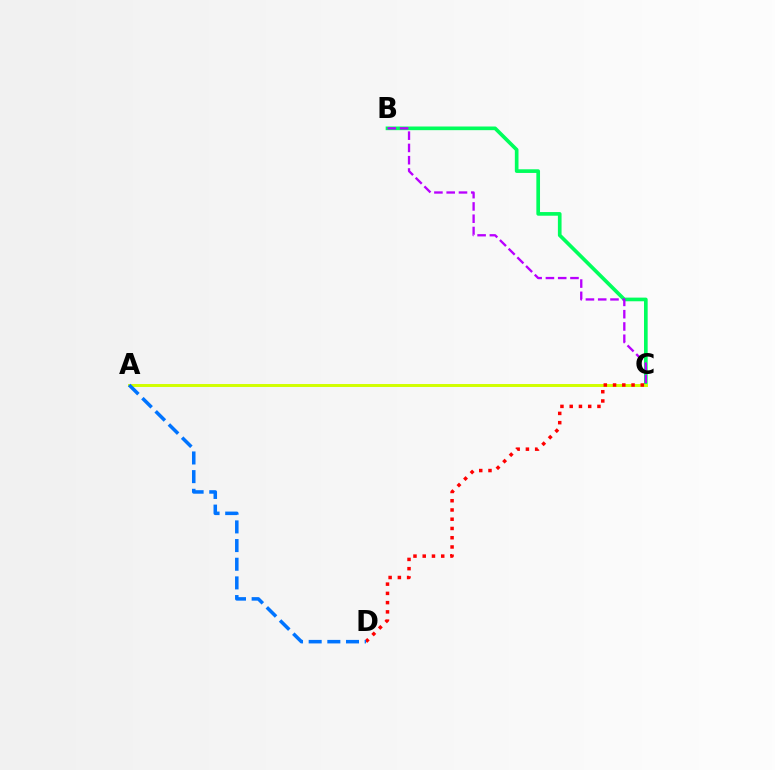{('B', 'C'): [{'color': '#00ff5c', 'line_style': 'solid', 'thickness': 2.64}, {'color': '#b900ff', 'line_style': 'dashed', 'thickness': 1.67}], ('A', 'C'): [{'color': '#d1ff00', 'line_style': 'solid', 'thickness': 2.13}], ('C', 'D'): [{'color': '#ff0000', 'line_style': 'dotted', 'thickness': 2.51}], ('A', 'D'): [{'color': '#0074ff', 'line_style': 'dashed', 'thickness': 2.54}]}